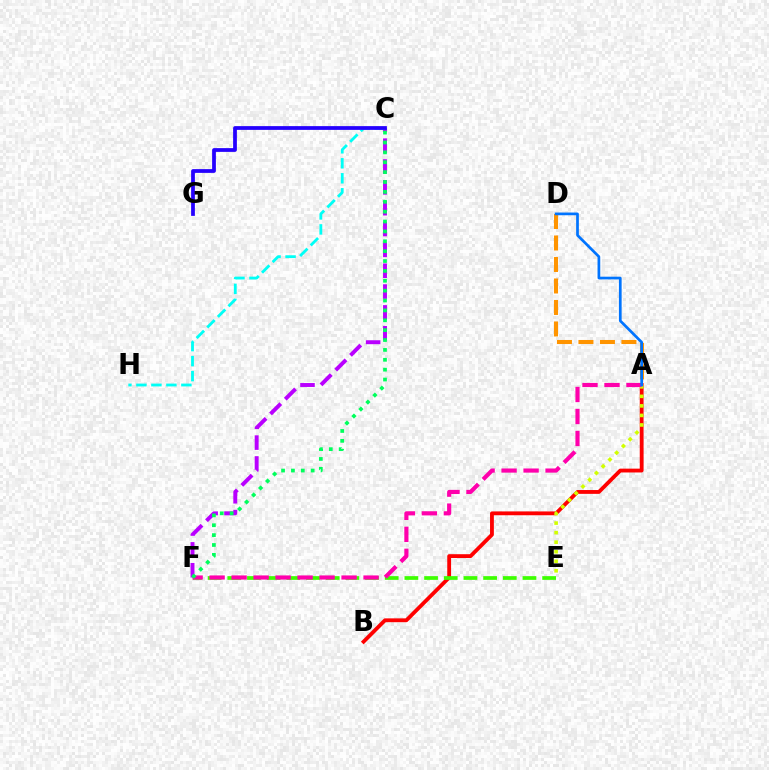{('A', 'B'): [{'color': '#ff0000', 'line_style': 'solid', 'thickness': 2.76}], ('A', 'D'): [{'color': '#ff9400', 'line_style': 'dashed', 'thickness': 2.92}, {'color': '#0074ff', 'line_style': 'solid', 'thickness': 1.95}], ('E', 'F'): [{'color': '#3dff00', 'line_style': 'dashed', 'thickness': 2.67}], ('A', 'E'): [{'color': '#d1ff00', 'line_style': 'dotted', 'thickness': 2.59}], ('A', 'F'): [{'color': '#ff00ac', 'line_style': 'dashed', 'thickness': 2.99}], ('C', 'F'): [{'color': '#b900ff', 'line_style': 'dashed', 'thickness': 2.83}, {'color': '#00ff5c', 'line_style': 'dotted', 'thickness': 2.68}], ('C', 'H'): [{'color': '#00fff6', 'line_style': 'dashed', 'thickness': 2.04}], ('C', 'G'): [{'color': '#2500ff', 'line_style': 'solid', 'thickness': 2.7}]}